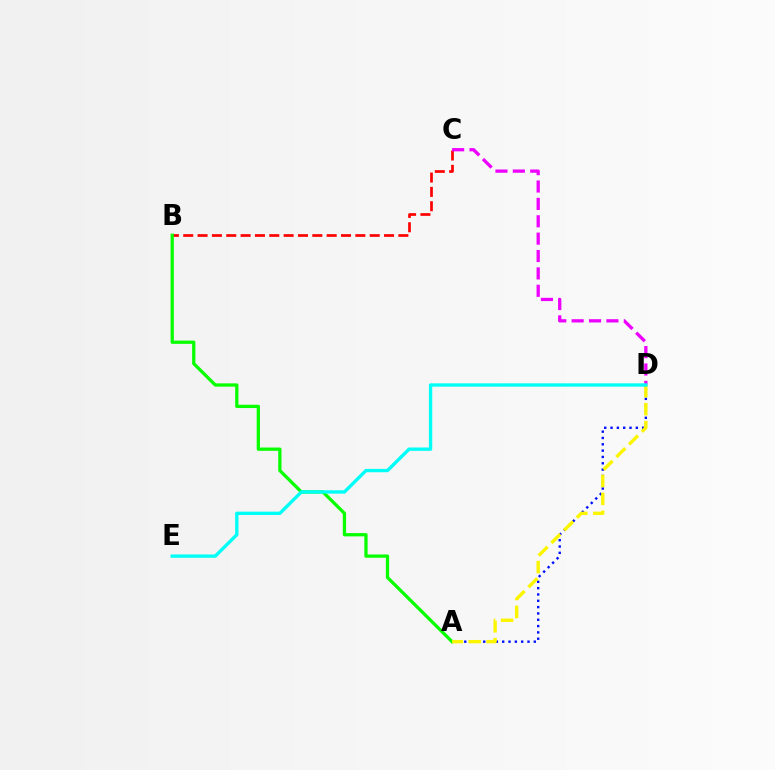{('B', 'C'): [{'color': '#ff0000', 'line_style': 'dashed', 'thickness': 1.95}], ('C', 'D'): [{'color': '#ee00ff', 'line_style': 'dashed', 'thickness': 2.36}], ('A', 'D'): [{'color': '#0010ff', 'line_style': 'dotted', 'thickness': 1.72}, {'color': '#fcf500', 'line_style': 'dashed', 'thickness': 2.44}], ('A', 'B'): [{'color': '#08ff00', 'line_style': 'solid', 'thickness': 2.36}], ('D', 'E'): [{'color': '#00fff6', 'line_style': 'solid', 'thickness': 2.41}]}